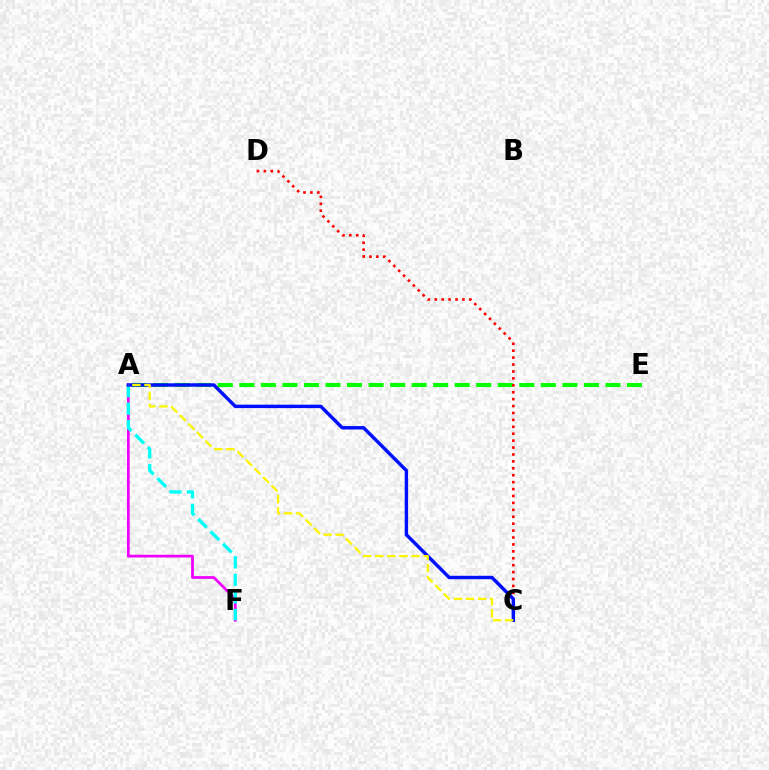{('A', 'E'): [{'color': '#08ff00', 'line_style': 'dashed', 'thickness': 2.93}], ('C', 'D'): [{'color': '#ff0000', 'line_style': 'dotted', 'thickness': 1.88}], ('A', 'F'): [{'color': '#ee00ff', 'line_style': 'solid', 'thickness': 1.97}, {'color': '#00fff6', 'line_style': 'dashed', 'thickness': 2.38}], ('A', 'C'): [{'color': '#0010ff', 'line_style': 'solid', 'thickness': 2.47}, {'color': '#fcf500', 'line_style': 'dashed', 'thickness': 1.64}]}